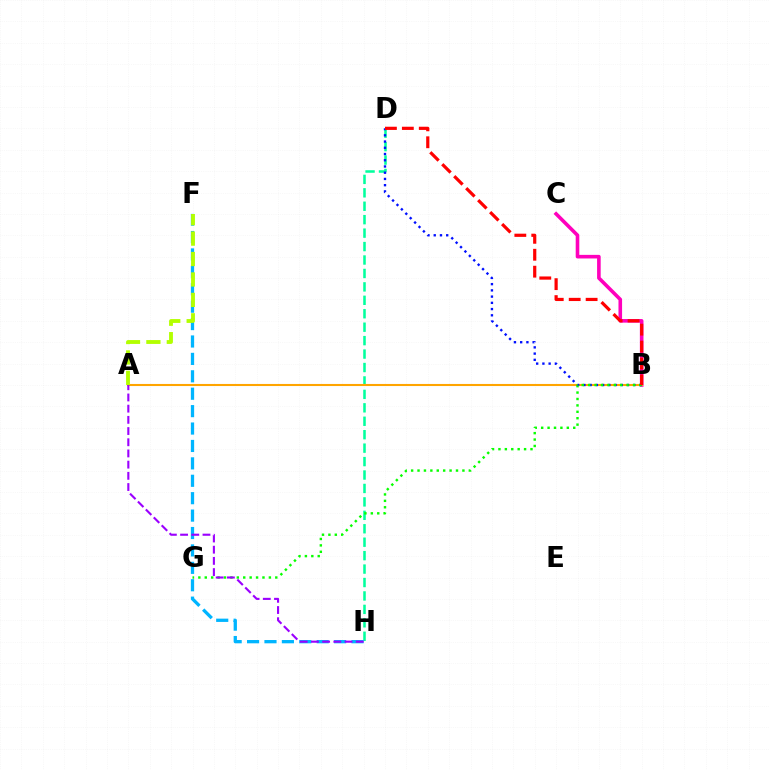{('B', 'C'): [{'color': '#ff00bd', 'line_style': 'solid', 'thickness': 2.59}], ('D', 'H'): [{'color': '#00ff9d', 'line_style': 'dashed', 'thickness': 1.83}], ('F', 'H'): [{'color': '#00b5ff', 'line_style': 'dashed', 'thickness': 2.37}], ('A', 'B'): [{'color': '#ffa500', 'line_style': 'solid', 'thickness': 1.5}], ('B', 'D'): [{'color': '#0010ff', 'line_style': 'dotted', 'thickness': 1.69}, {'color': '#ff0000', 'line_style': 'dashed', 'thickness': 2.3}], ('A', 'F'): [{'color': '#b3ff00', 'line_style': 'dashed', 'thickness': 2.77}], ('B', 'G'): [{'color': '#08ff00', 'line_style': 'dotted', 'thickness': 1.74}], ('A', 'H'): [{'color': '#9b00ff', 'line_style': 'dashed', 'thickness': 1.52}]}